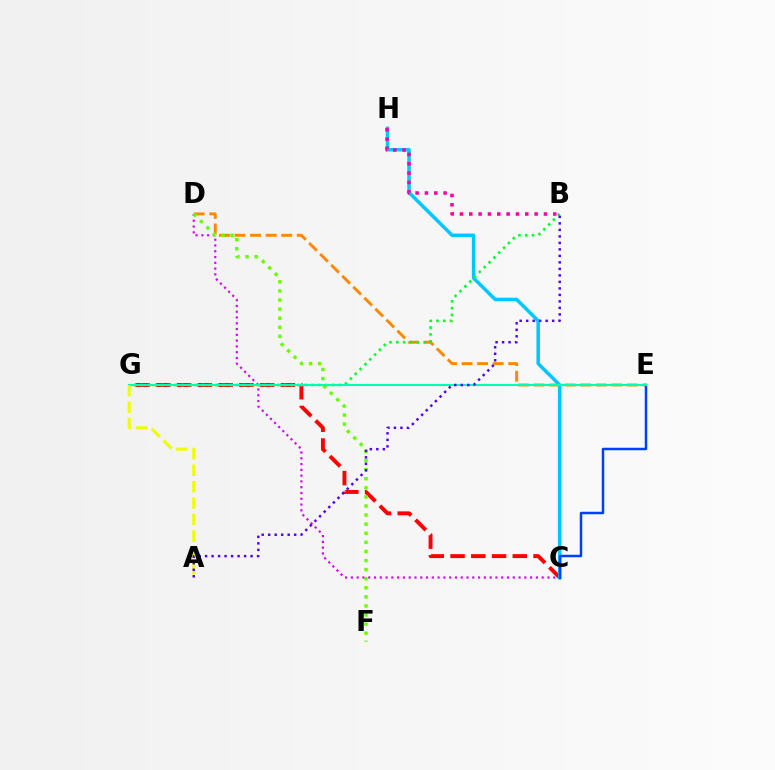{('C', 'D'): [{'color': '#d600ff', 'line_style': 'dotted', 'thickness': 1.57}], ('D', 'E'): [{'color': '#ff8800', 'line_style': 'dashed', 'thickness': 2.11}], ('C', 'G'): [{'color': '#ff0000', 'line_style': 'dashed', 'thickness': 2.82}], ('C', 'H'): [{'color': '#00c7ff', 'line_style': 'solid', 'thickness': 2.52}], ('D', 'F'): [{'color': '#66ff00', 'line_style': 'dotted', 'thickness': 2.47}], ('B', 'G'): [{'color': '#00ff27', 'line_style': 'dotted', 'thickness': 1.86}], ('B', 'H'): [{'color': '#ff00a0', 'line_style': 'dotted', 'thickness': 2.54}], ('C', 'E'): [{'color': '#003fff', 'line_style': 'solid', 'thickness': 1.8}], ('E', 'G'): [{'color': '#00ffaf', 'line_style': 'solid', 'thickness': 1.51}], ('A', 'G'): [{'color': '#eeff00', 'line_style': 'dashed', 'thickness': 2.23}], ('A', 'B'): [{'color': '#4f00ff', 'line_style': 'dotted', 'thickness': 1.77}]}